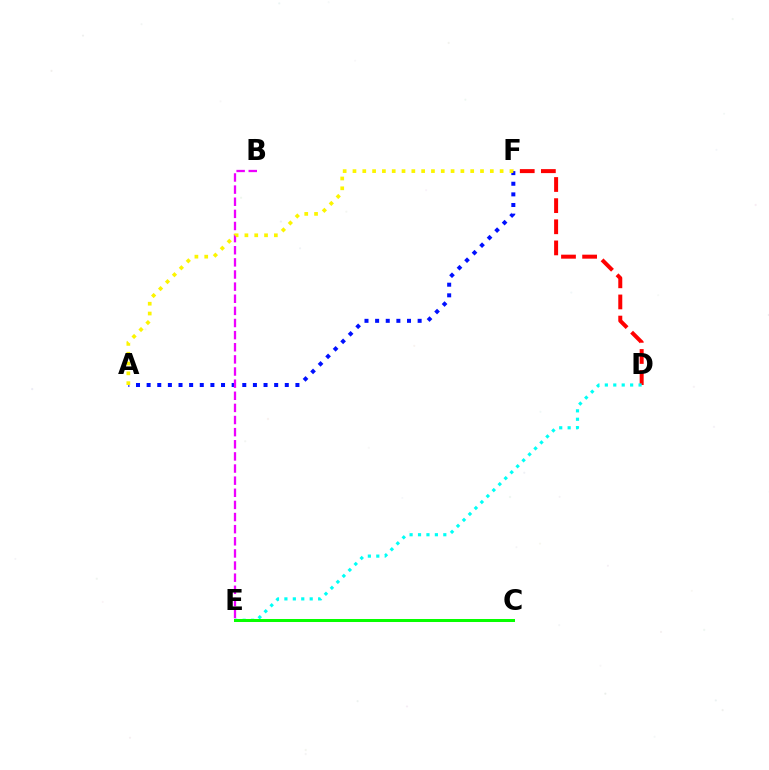{('A', 'F'): [{'color': '#0010ff', 'line_style': 'dotted', 'thickness': 2.89}, {'color': '#fcf500', 'line_style': 'dotted', 'thickness': 2.67}], ('B', 'E'): [{'color': '#ee00ff', 'line_style': 'dashed', 'thickness': 1.65}], ('D', 'F'): [{'color': '#ff0000', 'line_style': 'dashed', 'thickness': 2.87}], ('D', 'E'): [{'color': '#00fff6', 'line_style': 'dotted', 'thickness': 2.29}], ('C', 'E'): [{'color': '#08ff00', 'line_style': 'solid', 'thickness': 2.17}]}